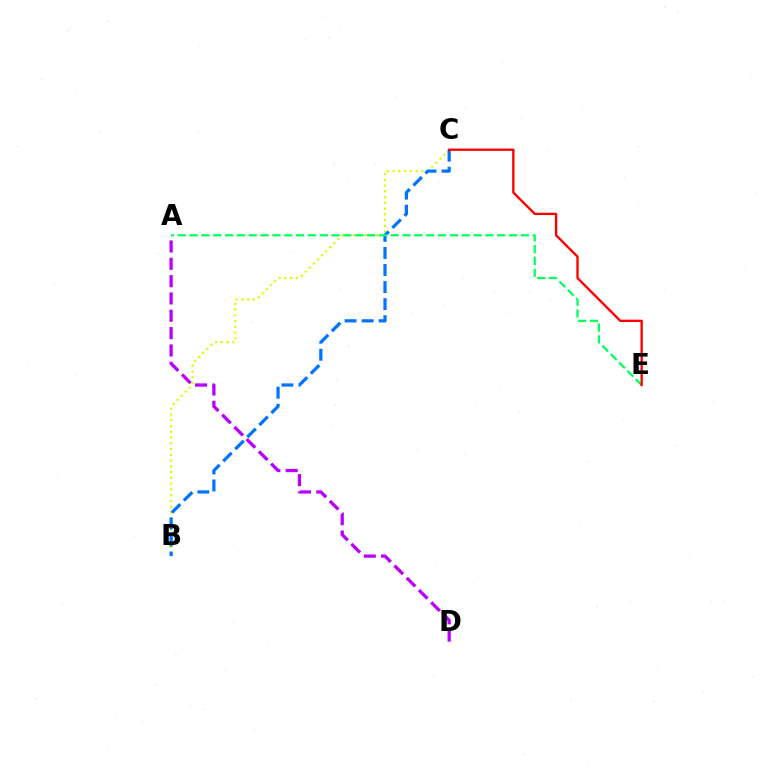{('B', 'C'): [{'color': '#d1ff00', 'line_style': 'dotted', 'thickness': 1.56}, {'color': '#0074ff', 'line_style': 'dashed', 'thickness': 2.32}], ('A', 'E'): [{'color': '#00ff5c', 'line_style': 'dashed', 'thickness': 1.61}], ('C', 'E'): [{'color': '#ff0000', 'line_style': 'solid', 'thickness': 1.69}], ('A', 'D'): [{'color': '#b900ff', 'line_style': 'dashed', 'thickness': 2.35}]}